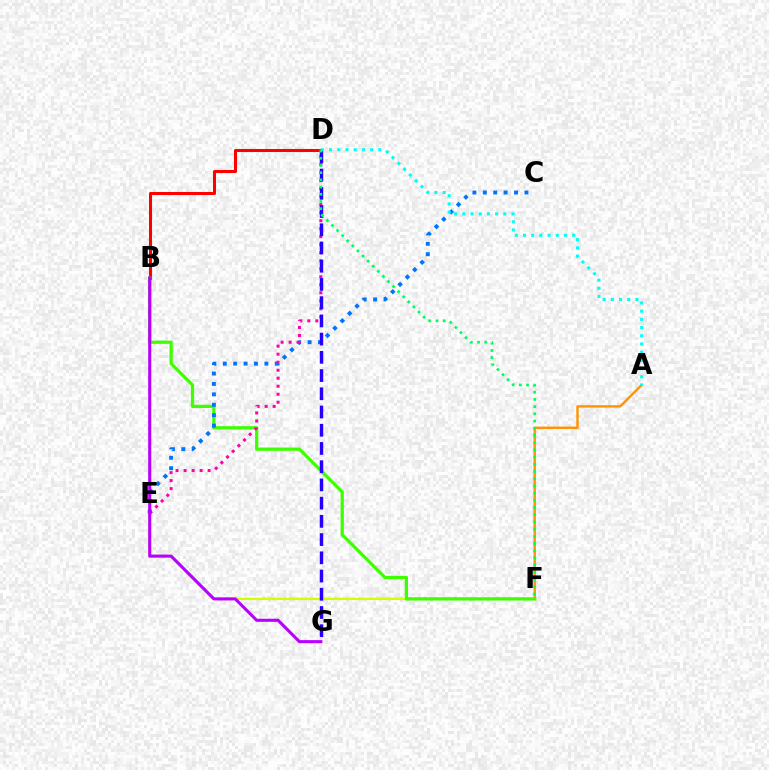{('E', 'F'): [{'color': '#d1ff00', 'line_style': 'solid', 'thickness': 1.69}], ('B', 'D'): [{'color': '#ff0000', 'line_style': 'solid', 'thickness': 2.19}], ('A', 'F'): [{'color': '#ff9400', 'line_style': 'solid', 'thickness': 1.73}], ('B', 'F'): [{'color': '#3dff00', 'line_style': 'solid', 'thickness': 2.32}], ('C', 'E'): [{'color': '#0074ff', 'line_style': 'dotted', 'thickness': 2.83}], ('D', 'E'): [{'color': '#ff00ac', 'line_style': 'dotted', 'thickness': 2.18}], ('D', 'G'): [{'color': '#2500ff', 'line_style': 'dashed', 'thickness': 2.48}], ('A', 'D'): [{'color': '#00fff6', 'line_style': 'dotted', 'thickness': 2.23}], ('B', 'G'): [{'color': '#b900ff', 'line_style': 'solid', 'thickness': 2.22}], ('D', 'F'): [{'color': '#00ff5c', 'line_style': 'dotted', 'thickness': 1.96}]}